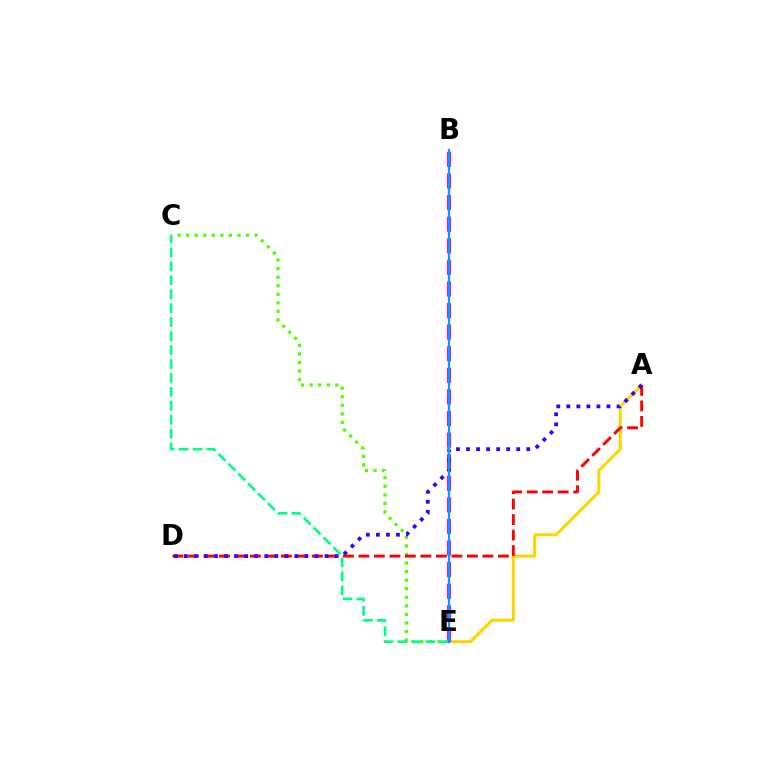{('A', 'E'): [{'color': '#ffd500', 'line_style': 'solid', 'thickness': 2.16}], ('C', 'E'): [{'color': '#4fff00', 'line_style': 'dotted', 'thickness': 2.33}, {'color': '#00ff86', 'line_style': 'dashed', 'thickness': 1.9}], ('B', 'E'): [{'color': '#ff00ed', 'line_style': 'dashed', 'thickness': 2.93}, {'color': '#009eff', 'line_style': 'solid', 'thickness': 1.58}], ('A', 'D'): [{'color': '#ff0000', 'line_style': 'dashed', 'thickness': 2.11}, {'color': '#3700ff', 'line_style': 'dotted', 'thickness': 2.73}]}